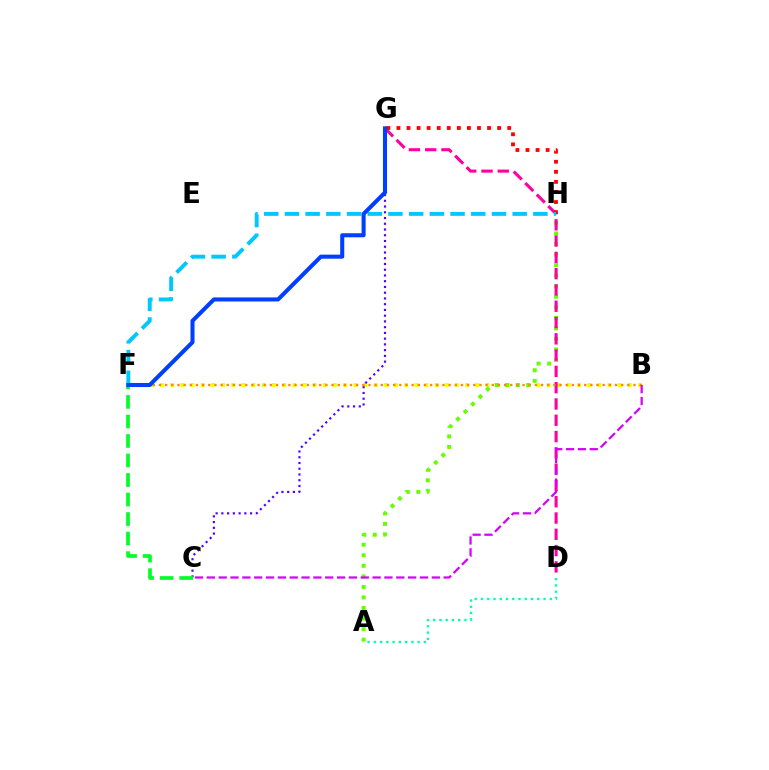{('B', 'F'): [{'color': '#eeff00', 'line_style': 'dotted', 'thickness': 2.76}, {'color': '#ff8800', 'line_style': 'dotted', 'thickness': 1.67}], ('A', 'H'): [{'color': '#66ff00', 'line_style': 'dotted', 'thickness': 2.87}], ('D', 'G'): [{'color': '#ff00a0', 'line_style': 'dashed', 'thickness': 2.21}], ('G', 'H'): [{'color': '#ff0000', 'line_style': 'dotted', 'thickness': 2.74}], ('C', 'G'): [{'color': '#4f00ff', 'line_style': 'dotted', 'thickness': 1.56}], ('C', 'F'): [{'color': '#00ff27', 'line_style': 'dashed', 'thickness': 2.65}], ('A', 'D'): [{'color': '#00ffaf', 'line_style': 'dotted', 'thickness': 1.7}], ('F', 'H'): [{'color': '#00c7ff', 'line_style': 'dashed', 'thickness': 2.81}], ('B', 'C'): [{'color': '#d600ff', 'line_style': 'dashed', 'thickness': 1.61}], ('F', 'G'): [{'color': '#003fff', 'line_style': 'solid', 'thickness': 2.92}]}